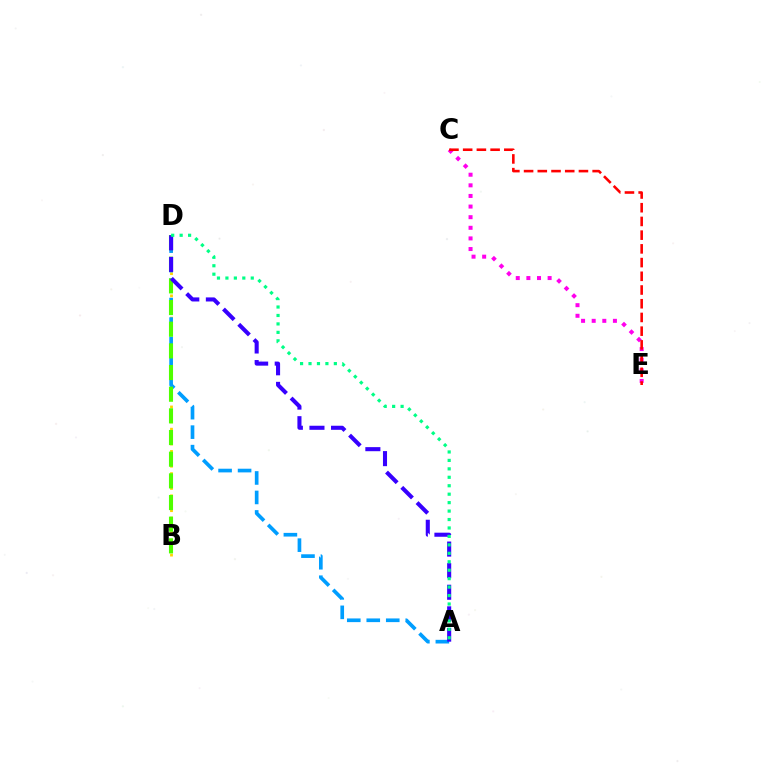{('B', 'D'): [{'color': '#ffd500', 'line_style': 'dotted', 'thickness': 2.01}, {'color': '#4fff00', 'line_style': 'dashed', 'thickness': 2.94}], ('C', 'E'): [{'color': '#ff00ed', 'line_style': 'dotted', 'thickness': 2.88}, {'color': '#ff0000', 'line_style': 'dashed', 'thickness': 1.86}], ('A', 'D'): [{'color': '#009eff', 'line_style': 'dashed', 'thickness': 2.65}, {'color': '#3700ff', 'line_style': 'dashed', 'thickness': 2.93}, {'color': '#00ff86', 'line_style': 'dotted', 'thickness': 2.29}]}